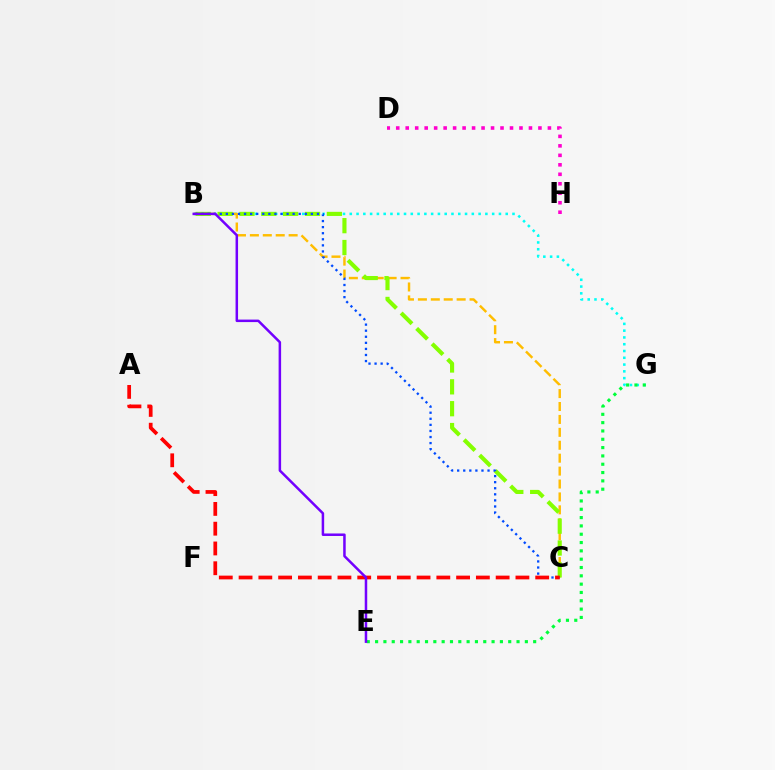{('B', 'G'): [{'color': '#00fff6', 'line_style': 'dotted', 'thickness': 1.84}], ('B', 'C'): [{'color': '#ffbd00', 'line_style': 'dashed', 'thickness': 1.75}, {'color': '#84ff00', 'line_style': 'dashed', 'thickness': 2.97}, {'color': '#004bff', 'line_style': 'dotted', 'thickness': 1.65}], ('E', 'G'): [{'color': '#00ff39', 'line_style': 'dotted', 'thickness': 2.26}], ('A', 'C'): [{'color': '#ff0000', 'line_style': 'dashed', 'thickness': 2.69}], ('D', 'H'): [{'color': '#ff00cf', 'line_style': 'dotted', 'thickness': 2.58}], ('B', 'E'): [{'color': '#7200ff', 'line_style': 'solid', 'thickness': 1.8}]}